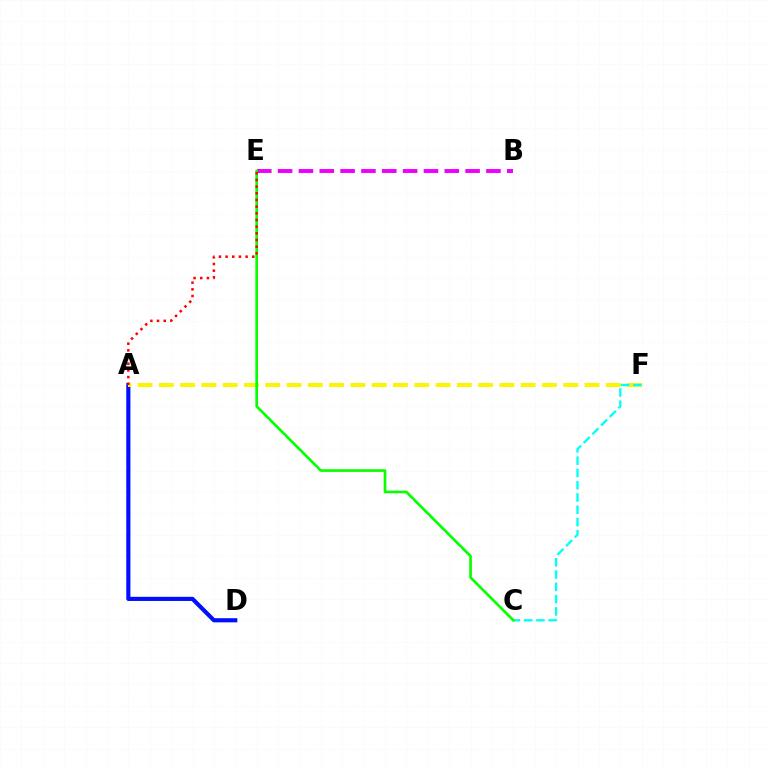{('A', 'D'): [{'color': '#0010ff', 'line_style': 'solid', 'thickness': 2.98}], ('A', 'F'): [{'color': '#fcf500', 'line_style': 'dashed', 'thickness': 2.89}], ('B', 'E'): [{'color': '#ee00ff', 'line_style': 'dashed', 'thickness': 2.83}], ('C', 'F'): [{'color': '#00fff6', 'line_style': 'dashed', 'thickness': 1.67}], ('C', 'E'): [{'color': '#08ff00', 'line_style': 'solid', 'thickness': 1.92}], ('A', 'E'): [{'color': '#ff0000', 'line_style': 'dotted', 'thickness': 1.81}]}